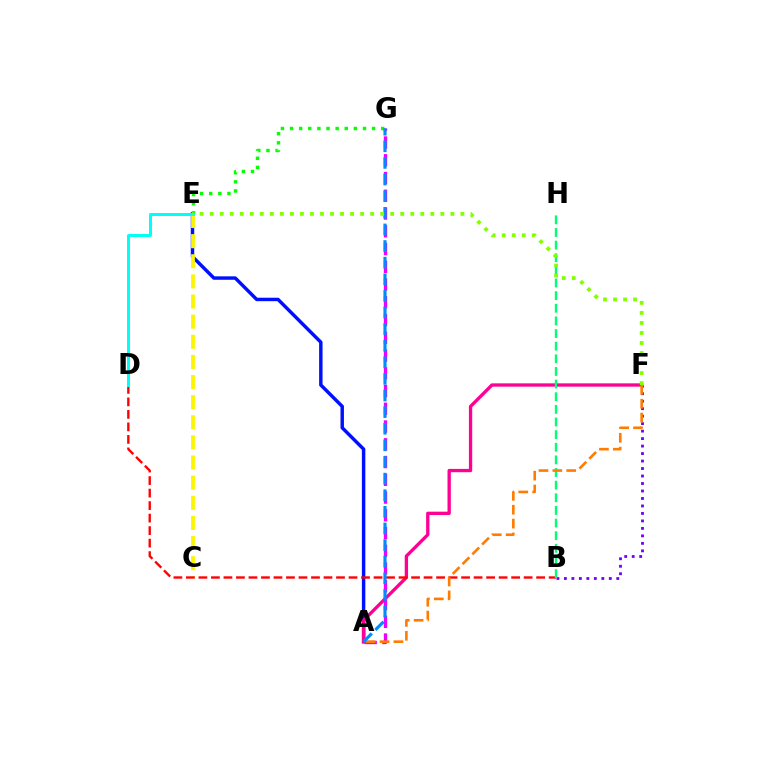{('A', 'E'): [{'color': '#0010ff', 'line_style': 'solid', 'thickness': 2.48}], ('C', 'E'): [{'color': '#fcf500', 'line_style': 'dashed', 'thickness': 2.73}], ('B', 'F'): [{'color': '#7200ff', 'line_style': 'dotted', 'thickness': 2.03}], ('E', 'G'): [{'color': '#08ff00', 'line_style': 'dotted', 'thickness': 2.48}], ('A', 'F'): [{'color': '#ff0094', 'line_style': 'solid', 'thickness': 2.39}, {'color': '#ff7c00', 'line_style': 'dashed', 'thickness': 1.88}], ('B', 'D'): [{'color': '#ff0000', 'line_style': 'dashed', 'thickness': 1.7}], ('A', 'G'): [{'color': '#ee00ff', 'line_style': 'dashed', 'thickness': 2.41}, {'color': '#008cff', 'line_style': 'dashed', 'thickness': 2.26}], ('B', 'H'): [{'color': '#00ff74', 'line_style': 'dashed', 'thickness': 1.72}], ('D', 'E'): [{'color': '#00fff6', 'line_style': 'solid', 'thickness': 2.16}], ('E', 'F'): [{'color': '#84ff00', 'line_style': 'dotted', 'thickness': 2.72}]}